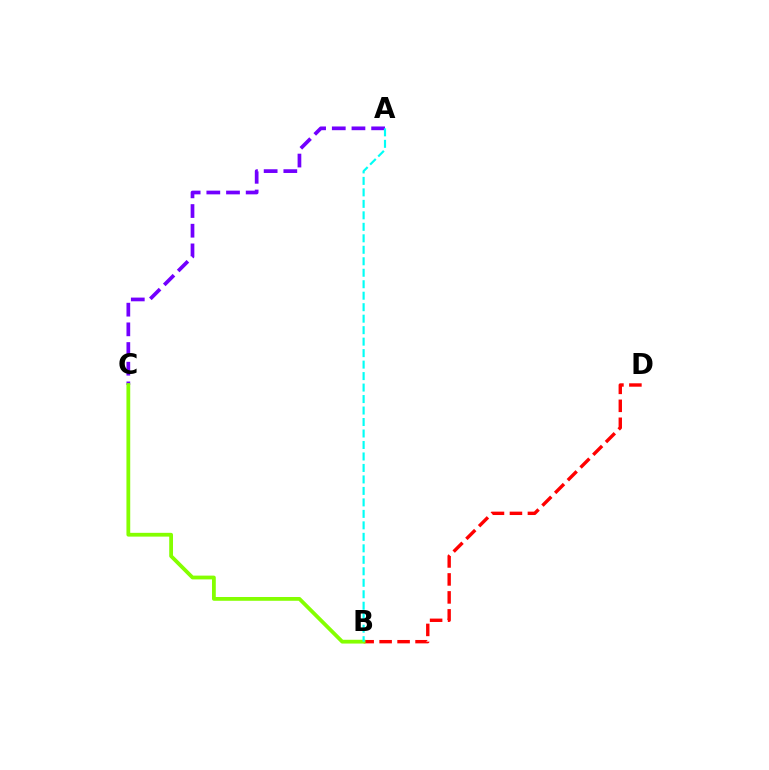{('A', 'C'): [{'color': '#7200ff', 'line_style': 'dashed', 'thickness': 2.67}], ('B', 'D'): [{'color': '#ff0000', 'line_style': 'dashed', 'thickness': 2.44}], ('B', 'C'): [{'color': '#84ff00', 'line_style': 'solid', 'thickness': 2.72}], ('A', 'B'): [{'color': '#00fff6', 'line_style': 'dashed', 'thickness': 1.56}]}